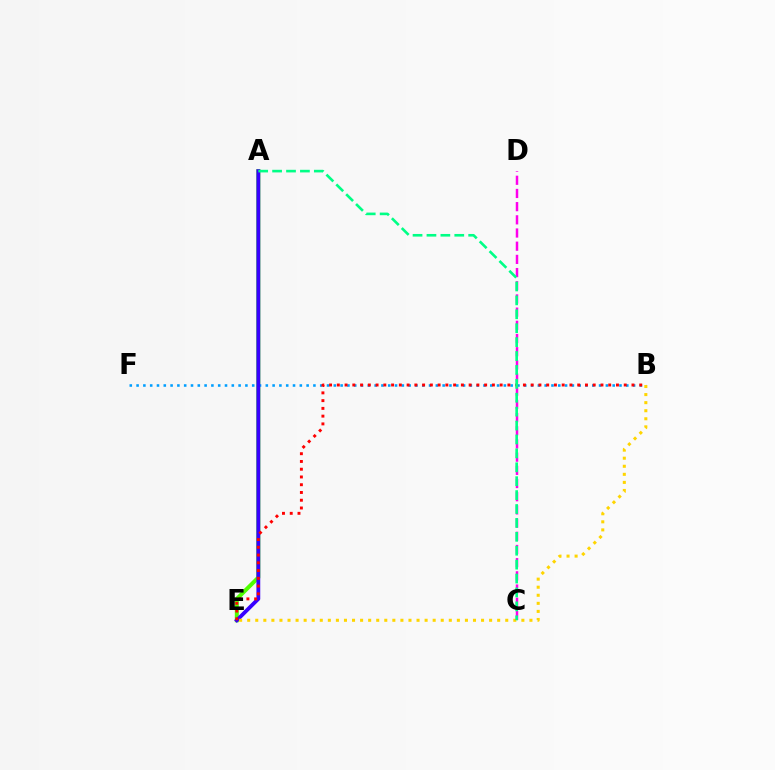{('A', 'E'): [{'color': '#4fff00', 'line_style': 'solid', 'thickness': 2.88}, {'color': '#3700ff', 'line_style': 'solid', 'thickness': 2.74}], ('B', 'F'): [{'color': '#009eff', 'line_style': 'dotted', 'thickness': 1.85}], ('B', 'E'): [{'color': '#ffd500', 'line_style': 'dotted', 'thickness': 2.19}, {'color': '#ff0000', 'line_style': 'dotted', 'thickness': 2.11}], ('C', 'D'): [{'color': '#ff00ed', 'line_style': 'dashed', 'thickness': 1.79}], ('A', 'C'): [{'color': '#00ff86', 'line_style': 'dashed', 'thickness': 1.89}]}